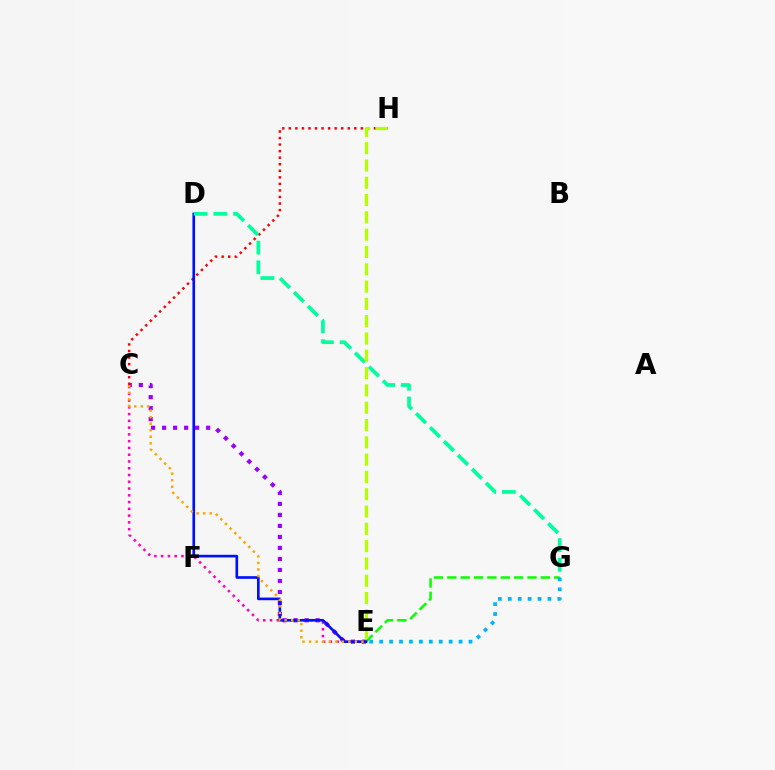{('C', 'E'): [{'color': '#9b00ff', 'line_style': 'dotted', 'thickness': 2.99}, {'color': '#ff00bd', 'line_style': 'dotted', 'thickness': 1.84}, {'color': '#ffa500', 'line_style': 'dotted', 'thickness': 1.78}], ('C', 'H'): [{'color': '#ff0000', 'line_style': 'dotted', 'thickness': 1.78}], ('E', 'G'): [{'color': '#08ff00', 'line_style': 'dashed', 'thickness': 1.81}, {'color': '#00b5ff', 'line_style': 'dotted', 'thickness': 2.7}], ('D', 'E'): [{'color': '#0010ff', 'line_style': 'solid', 'thickness': 1.91}], ('D', 'G'): [{'color': '#00ff9d', 'line_style': 'dashed', 'thickness': 2.68}], ('E', 'H'): [{'color': '#b3ff00', 'line_style': 'dashed', 'thickness': 2.35}]}